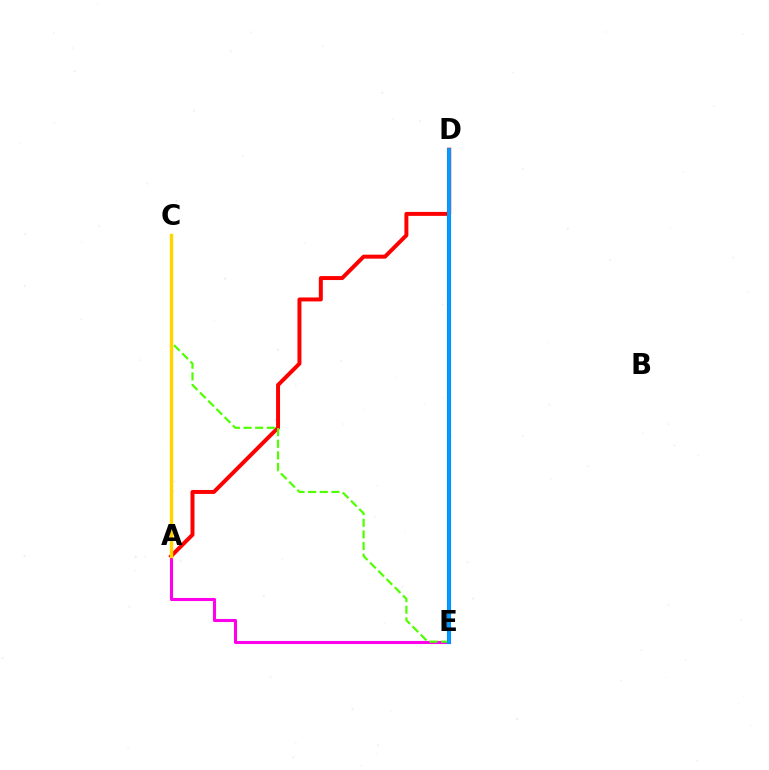{('A', 'E'): [{'color': '#ff00ed', 'line_style': 'solid', 'thickness': 2.22}], ('D', 'E'): [{'color': '#3700ff', 'line_style': 'solid', 'thickness': 2.94}, {'color': '#009eff', 'line_style': 'solid', 'thickness': 2.73}], ('A', 'C'): [{'color': '#00ff86', 'line_style': 'dotted', 'thickness': 1.82}, {'color': '#ffd500', 'line_style': 'solid', 'thickness': 2.46}], ('A', 'D'): [{'color': '#ff0000', 'line_style': 'solid', 'thickness': 2.86}], ('C', 'E'): [{'color': '#4fff00', 'line_style': 'dashed', 'thickness': 1.58}]}